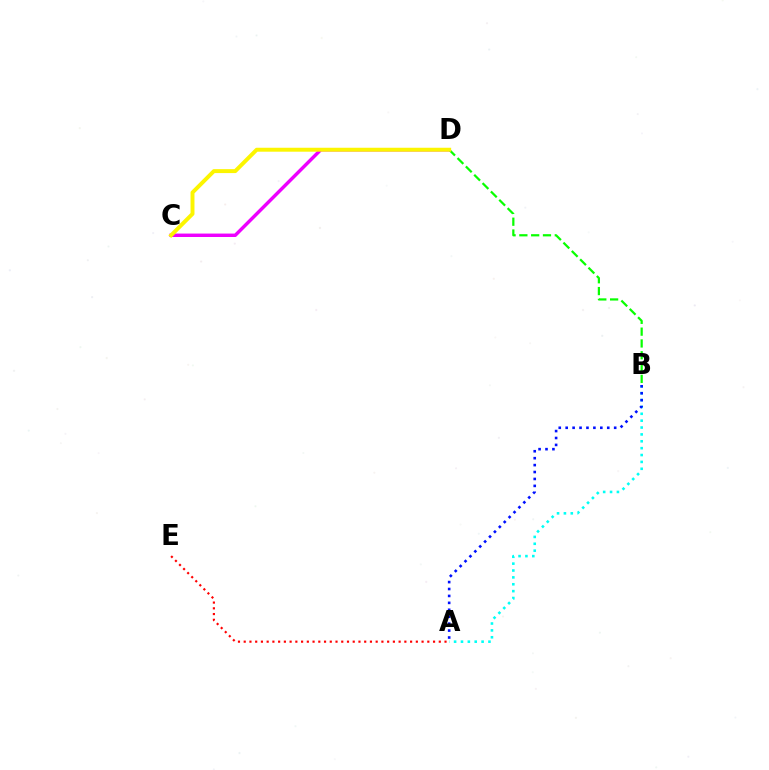{('A', 'E'): [{'color': '#ff0000', 'line_style': 'dotted', 'thickness': 1.56}], ('C', 'D'): [{'color': '#ee00ff', 'line_style': 'solid', 'thickness': 2.47}, {'color': '#fcf500', 'line_style': 'solid', 'thickness': 2.84}], ('A', 'B'): [{'color': '#00fff6', 'line_style': 'dotted', 'thickness': 1.87}, {'color': '#0010ff', 'line_style': 'dotted', 'thickness': 1.88}], ('B', 'D'): [{'color': '#08ff00', 'line_style': 'dashed', 'thickness': 1.6}]}